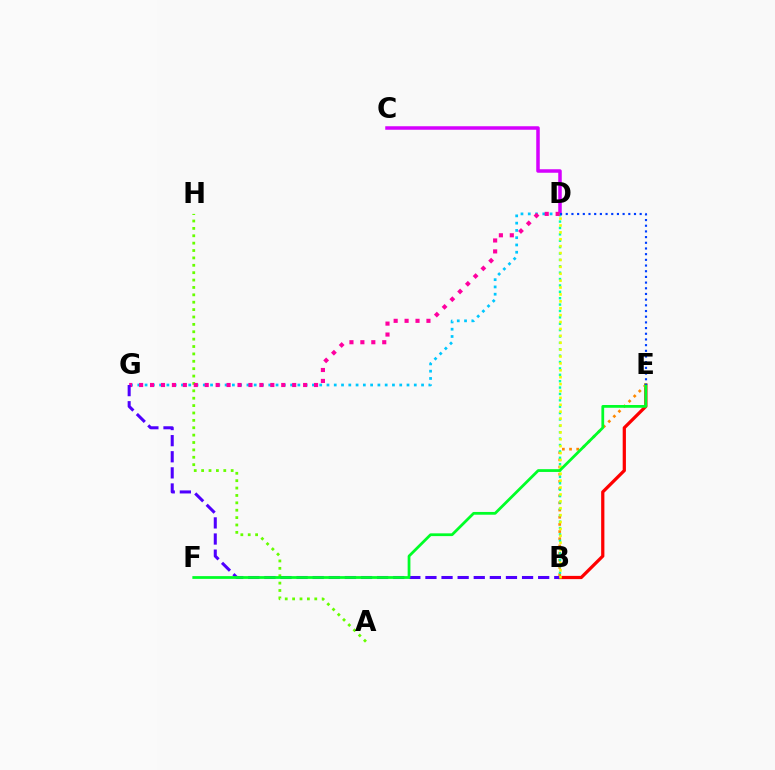{('C', 'D'): [{'color': '#d600ff', 'line_style': 'solid', 'thickness': 2.53}], ('B', 'E'): [{'color': '#ff0000', 'line_style': 'solid', 'thickness': 2.33}, {'color': '#ff8800', 'line_style': 'dotted', 'thickness': 1.95}], ('D', 'G'): [{'color': '#00c7ff', 'line_style': 'dotted', 'thickness': 1.98}, {'color': '#ff00a0', 'line_style': 'dotted', 'thickness': 2.97}], ('A', 'H'): [{'color': '#66ff00', 'line_style': 'dotted', 'thickness': 2.01}], ('B', 'D'): [{'color': '#00ffaf', 'line_style': 'dotted', 'thickness': 1.73}, {'color': '#eeff00', 'line_style': 'dotted', 'thickness': 1.87}], ('B', 'G'): [{'color': '#4f00ff', 'line_style': 'dashed', 'thickness': 2.19}], ('E', 'F'): [{'color': '#00ff27', 'line_style': 'solid', 'thickness': 1.99}], ('D', 'E'): [{'color': '#003fff', 'line_style': 'dotted', 'thickness': 1.54}]}